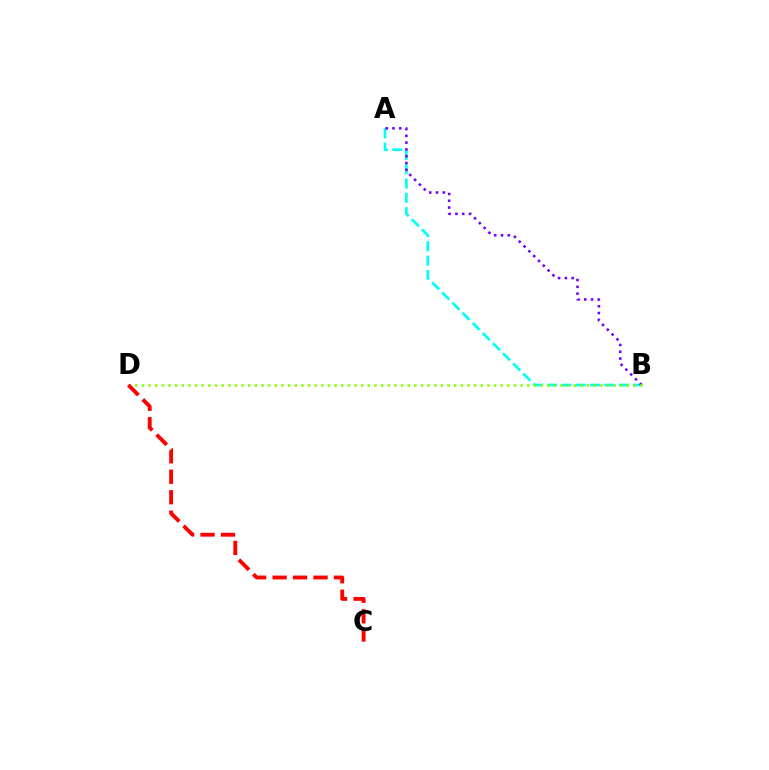{('A', 'B'): [{'color': '#00fff6', 'line_style': 'dashed', 'thickness': 1.95}, {'color': '#7200ff', 'line_style': 'dotted', 'thickness': 1.85}], ('B', 'D'): [{'color': '#84ff00', 'line_style': 'dotted', 'thickness': 1.81}], ('C', 'D'): [{'color': '#ff0000', 'line_style': 'dashed', 'thickness': 2.78}]}